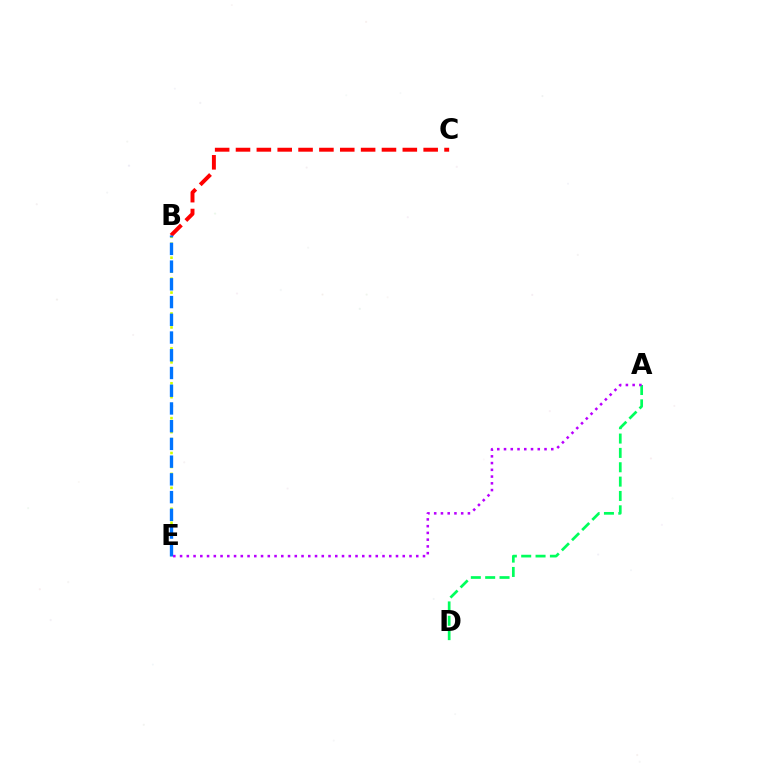{('B', 'E'): [{'color': '#d1ff00', 'line_style': 'dotted', 'thickness': 1.89}, {'color': '#0074ff', 'line_style': 'dashed', 'thickness': 2.41}], ('A', 'D'): [{'color': '#00ff5c', 'line_style': 'dashed', 'thickness': 1.95}], ('B', 'C'): [{'color': '#ff0000', 'line_style': 'dashed', 'thickness': 2.83}], ('A', 'E'): [{'color': '#b900ff', 'line_style': 'dotted', 'thickness': 1.83}]}